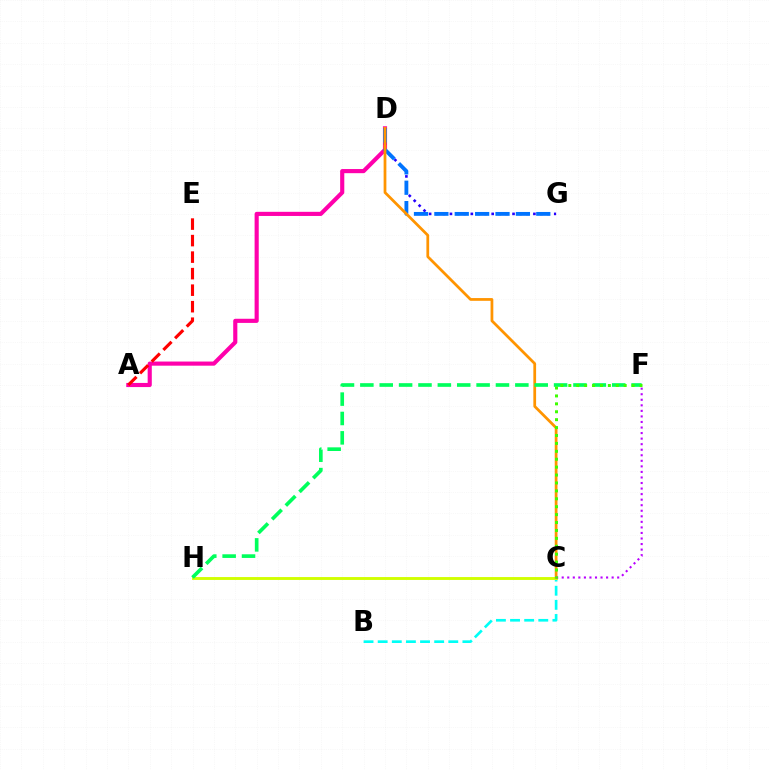{('B', 'C'): [{'color': '#00fff6', 'line_style': 'dashed', 'thickness': 1.92}], ('C', 'H'): [{'color': '#d1ff00', 'line_style': 'solid', 'thickness': 2.08}], ('A', 'D'): [{'color': '#ff00ac', 'line_style': 'solid', 'thickness': 2.98}], ('D', 'G'): [{'color': '#2500ff', 'line_style': 'dotted', 'thickness': 1.89}, {'color': '#0074ff', 'line_style': 'dashed', 'thickness': 2.77}], ('A', 'E'): [{'color': '#ff0000', 'line_style': 'dashed', 'thickness': 2.24}], ('C', 'D'): [{'color': '#ff9400', 'line_style': 'solid', 'thickness': 1.98}], ('F', 'H'): [{'color': '#00ff5c', 'line_style': 'dashed', 'thickness': 2.63}], ('C', 'F'): [{'color': '#b900ff', 'line_style': 'dotted', 'thickness': 1.51}, {'color': '#3dff00', 'line_style': 'dotted', 'thickness': 2.15}]}